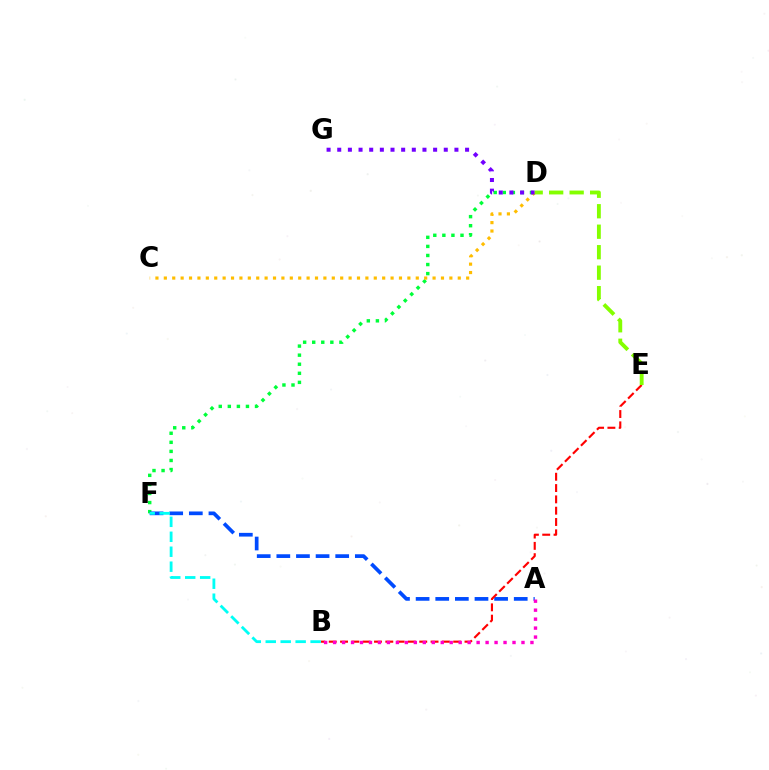{('D', 'F'): [{'color': '#00ff39', 'line_style': 'dotted', 'thickness': 2.46}], ('C', 'D'): [{'color': '#ffbd00', 'line_style': 'dotted', 'thickness': 2.28}], ('A', 'F'): [{'color': '#004bff', 'line_style': 'dashed', 'thickness': 2.67}], ('B', 'E'): [{'color': '#ff0000', 'line_style': 'dashed', 'thickness': 1.54}], ('B', 'F'): [{'color': '#00fff6', 'line_style': 'dashed', 'thickness': 2.03}], ('D', 'G'): [{'color': '#7200ff', 'line_style': 'dotted', 'thickness': 2.89}], ('D', 'E'): [{'color': '#84ff00', 'line_style': 'dashed', 'thickness': 2.78}], ('A', 'B'): [{'color': '#ff00cf', 'line_style': 'dotted', 'thickness': 2.44}]}